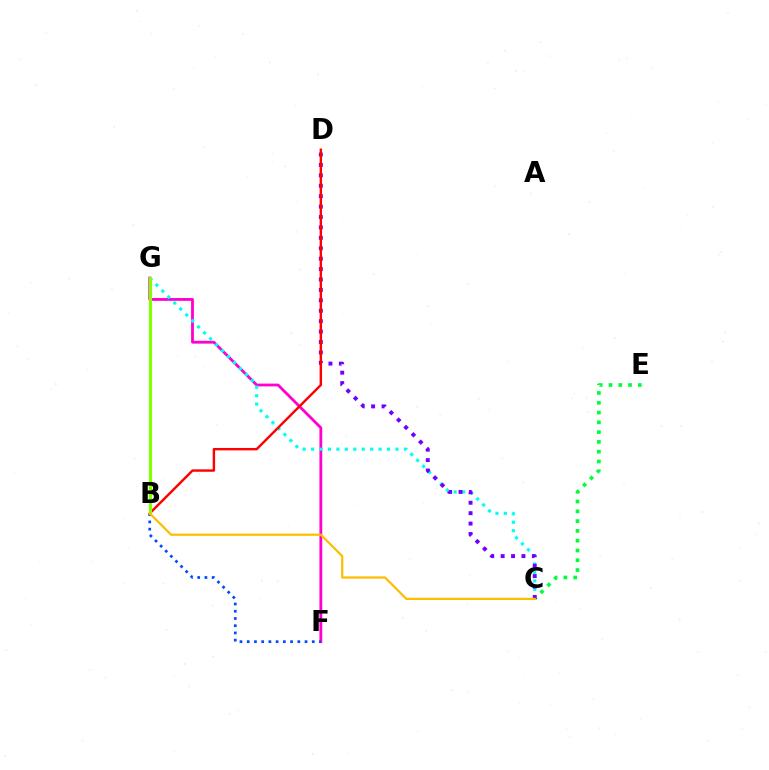{('F', 'G'): [{'color': '#ff00cf', 'line_style': 'solid', 'thickness': 2.03}], ('C', 'E'): [{'color': '#00ff39', 'line_style': 'dotted', 'thickness': 2.66}], ('B', 'F'): [{'color': '#004bff', 'line_style': 'dotted', 'thickness': 1.96}], ('C', 'G'): [{'color': '#00fff6', 'line_style': 'dotted', 'thickness': 2.29}], ('C', 'D'): [{'color': '#7200ff', 'line_style': 'dotted', 'thickness': 2.83}], ('B', 'D'): [{'color': '#ff0000', 'line_style': 'solid', 'thickness': 1.73}], ('B', 'G'): [{'color': '#84ff00', 'line_style': 'solid', 'thickness': 2.28}], ('B', 'C'): [{'color': '#ffbd00', 'line_style': 'solid', 'thickness': 1.59}]}